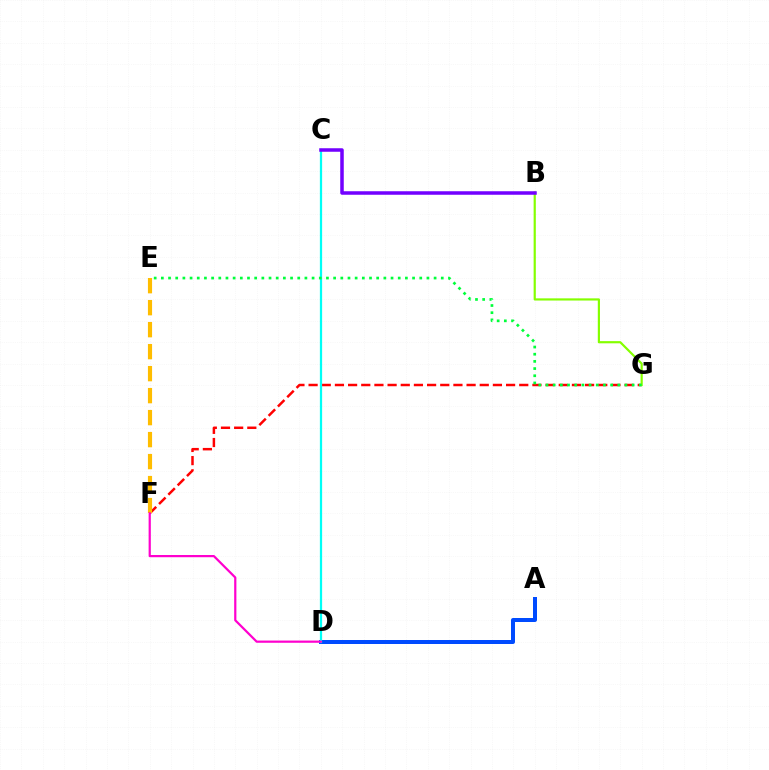{('A', 'D'): [{'color': '#004bff', 'line_style': 'solid', 'thickness': 2.88}], ('F', 'G'): [{'color': '#ff0000', 'line_style': 'dashed', 'thickness': 1.79}], ('B', 'G'): [{'color': '#84ff00', 'line_style': 'solid', 'thickness': 1.57}], ('C', 'D'): [{'color': '#00fff6', 'line_style': 'solid', 'thickness': 1.61}], ('E', 'G'): [{'color': '#00ff39', 'line_style': 'dotted', 'thickness': 1.95}], ('E', 'F'): [{'color': '#ffbd00', 'line_style': 'dashed', 'thickness': 2.99}], ('B', 'C'): [{'color': '#7200ff', 'line_style': 'solid', 'thickness': 2.53}], ('D', 'F'): [{'color': '#ff00cf', 'line_style': 'solid', 'thickness': 1.59}]}